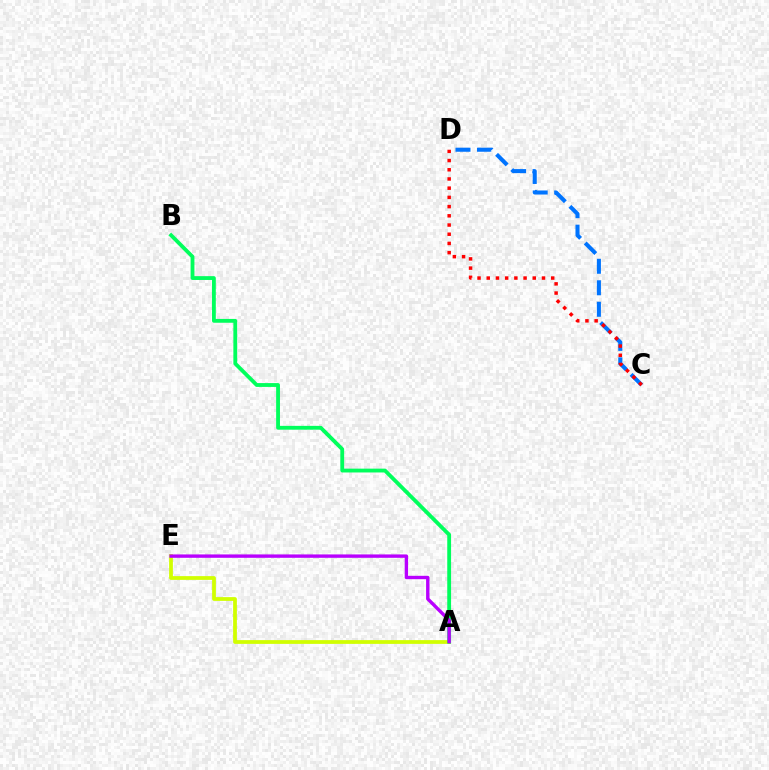{('C', 'D'): [{'color': '#0074ff', 'line_style': 'dashed', 'thickness': 2.92}, {'color': '#ff0000', 'line_style': 'dotted', 'thickness': 2.5}], ('A', 'E'): [{'color': '#d1ff00', 'line_style': 'solid', 'thickness': 2.71}, {'color': '#b900ff', 'line_style': 'solid', 'thickness': 2.43}], ('A', 'B'): [{'color': '#00ff5c', 'line_style': 'solid', 'thickness': 2.75}]}